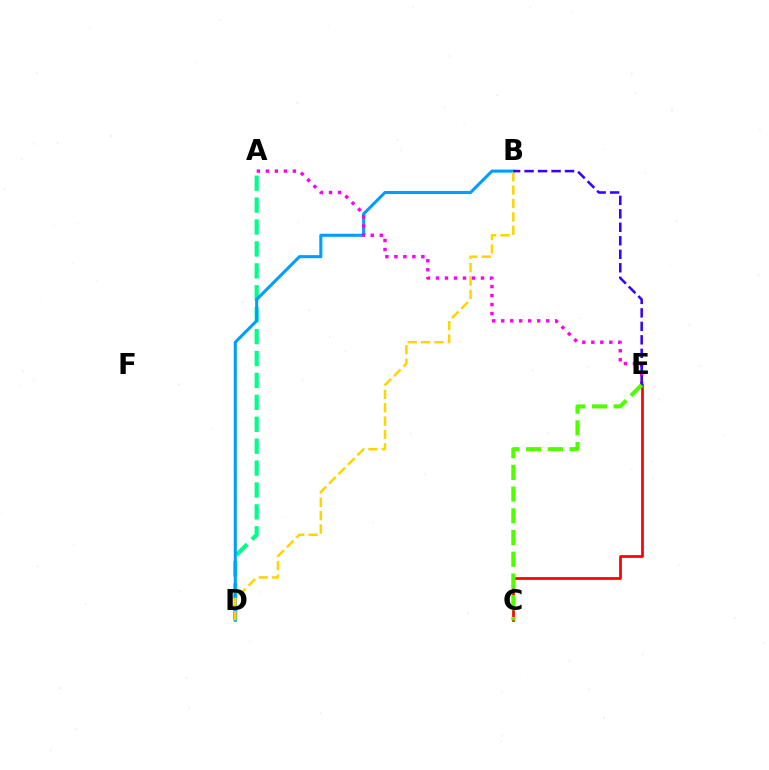{('A', 'D'): [{'color': '#00ff86', 'line_style': 'dashed', 'thickness': 2.98}], ('B', 'D'): [{'color': '#009eff', 'line_style': 'solid', 'thickness': 2.21}, {'color': '#ffd500', 'line_style': 'dashed', 'thickness': 1.82}], ('A', 'E'): [{'color': '#ff00ed', 'line_style': 'dotted', 'thickness': 2.45}], ('C', 'E'): [{'color': '#ff0000', 'line_style': 'solid', 'thickness': 1.96}, {'color': '#4fff00', 'line_style': 'dashed', 'thickness': 2.95}], ('B', 'E'): [{'color': '#3700ff', 'line_style': 'dashed', 'thickness': 1.83}]}